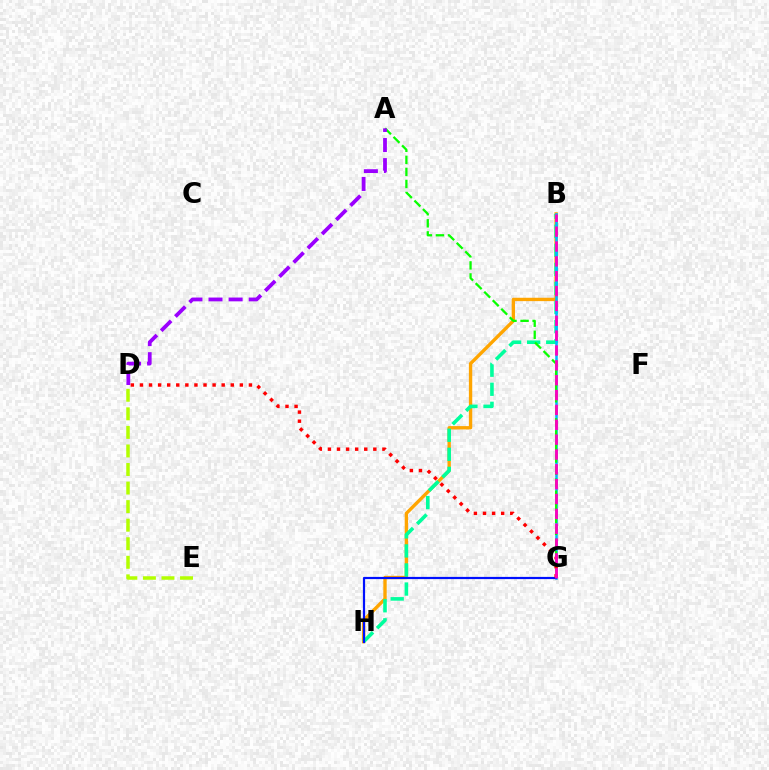{('B', 'H'): [{'color': '#ffa500', 'line_style': 'solid', 'thickness': 2.42}, {'color': '#00ff9d', 'line_style': 'dashed', 'thickness': 2.59}], ('B', 'G'): [{'color': '#00b5ff', 'line_style': 'solid', 'thickness': 1.84}, {'color': '#ff00bd', 'line_style': 'dashed', 'thickness': 2.02}], ('D', 'E'): [{'color': '#b3ff00', 'line_style': 'dashed', 'thickness': 2.52}], ('A', 'G'): [{'color': '#08ff00', 'line_style': 'dashed', 'thickness': 1.64}], ('A', 'D'): [{'color': '#9b00ff', 'line_style': 'dashed', 'thickness': 2.73}], ('G', 'H'): [{'color': '#0010ff', 'line_style': 'solid', 'thickness': 1.59}], ('D', 'G'): [{'color': '#ff0000', 'line_style': 'dotted', 'thickness': 2.47}]}